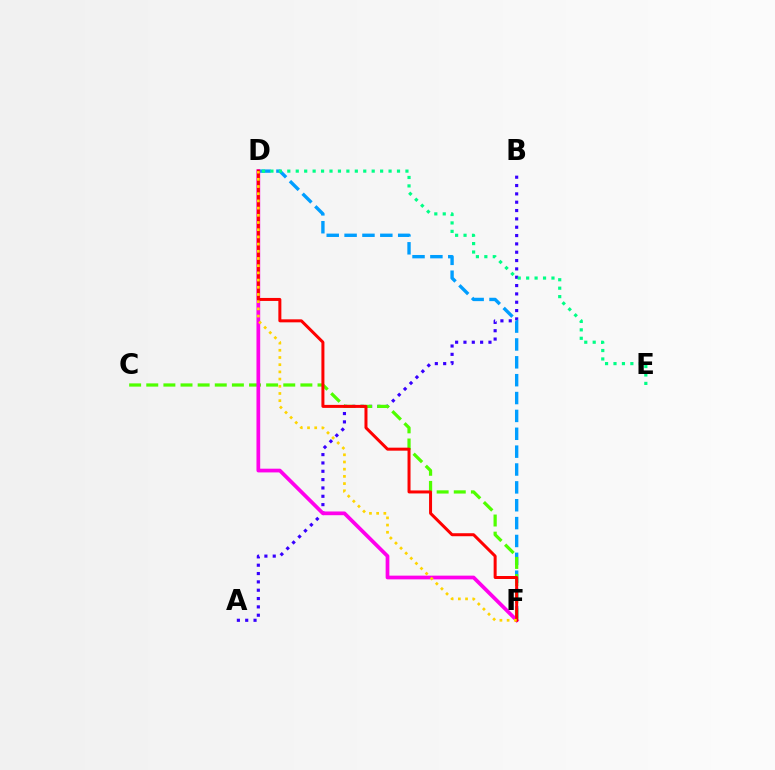{('A', 'B'): [{'color': '#3700ff', 'line_style': 'dotted', 'thickness': 2.26}], ('D', 'F'): [{'color': '#009eff', 'line_style': 'dashed', 'thickness': 2.43}, {'color': '#ff00ed', 'line_style': 'solid', 'thickness': 2.68}, {'color': '#ff0000', 'line_style': 'solid', 'thickness': 2.16}, {'color': '#ffd500', 'line_style': 'dotted', 'thickness': 1.96}], ('C', 'F'): [{'color': '#4fff00', 'line_style': 'dashed', 'thickness': 2.33}], ('D', 'E'): [{'color': '#00ff86', 'line_style': 'dotted', 'thickness': 2.29}]}